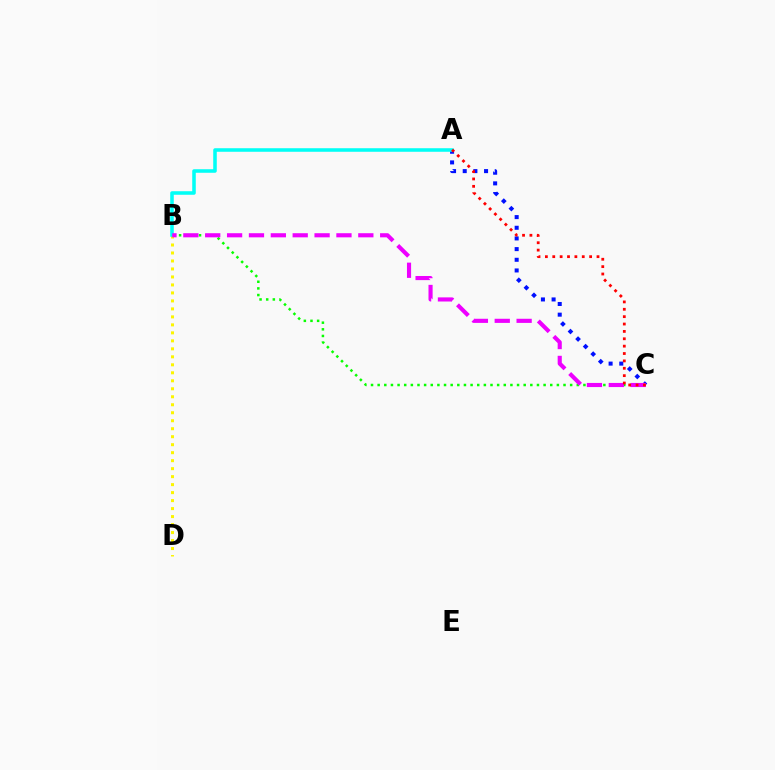{('A', 'C'): [{'color': '#0010ff', 'line_style': 'dotted', 'thickness': 2.9}, {'color': '#ff0000', 'line_style': 'dotted', 'thickness': 2.0}], ('B', 'C'): [{'color': '#08ff00', 'line_style': 'dotted', 'thickness': 1.8}, {'color': '#ee00ff', 'line_style': 'dashed', 'thickness': 2.97}], ('B', 'D'): [{'color': '#fcf500', 'line_style': 'dotted', 'thickness': 2.17}], ('A', 'B'): [{'color': '#00fff6', 'line_style': 'solid', 'thickness': 2.56}]}